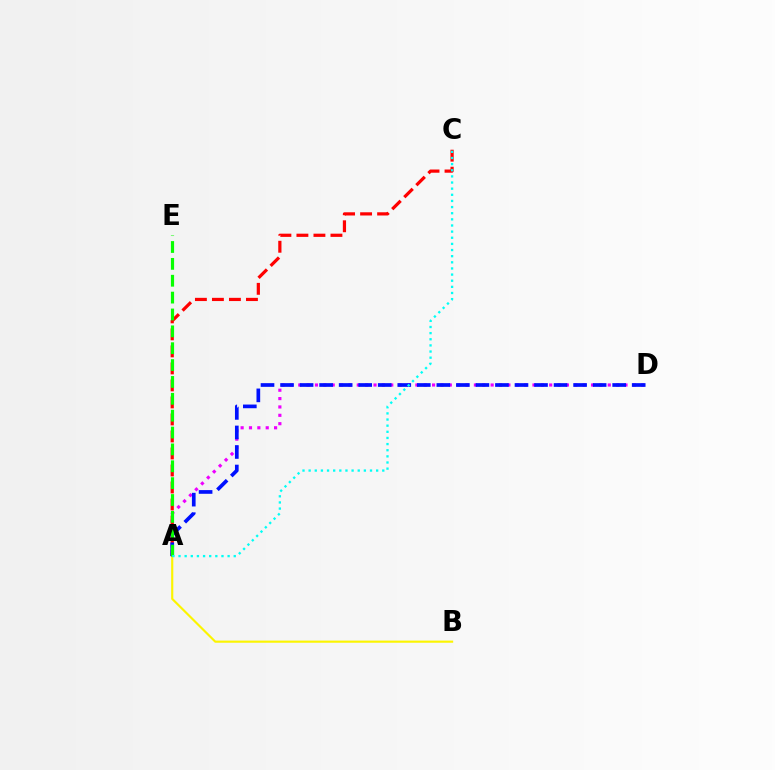{('A', 'B'): [{'color': '#fcf500', 'line_style': 'solid', 'thickness': 1.55}], ('A', 'D'): [{'color': '#ee00ff', 'line_style': 'dotted', 'thickness': 2.27}, {'color': '#0010ff', 'line_style': 'dashed', 'thickness': 2.65}], ('A', 'C'): [{'color': '#ff0000', 'line_style': 'dashed', 'thickness': 2.31}, {'color': '#00fff6', 'line_style': 'dotted', 'thickness': 1.67}], ('A', 'E'): [{'color': '#08ff00', 'line_style': 'dashed', 'thickness': 2.29}]}